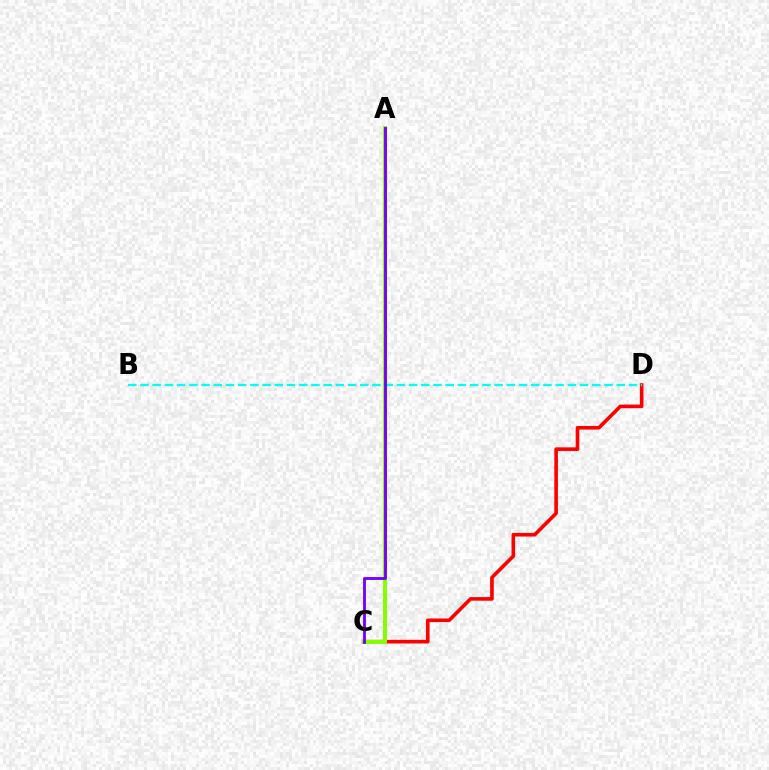{('C', 'D'): [{'color': '#ff0000', 'line_style': 'solid', 'thickness': 2.61}], ('A', 'C'): [{'color': '#84ff00', 'line_style': 'solid', 'thickness': 2.86}, {'color': '#7200ff', 'line_style': 'solid', 'thickness': 2.05}], ('B', 'D'): [{'color': '#00fff6', 'line_style': 'dashed', 'thickness': 1.66}]}